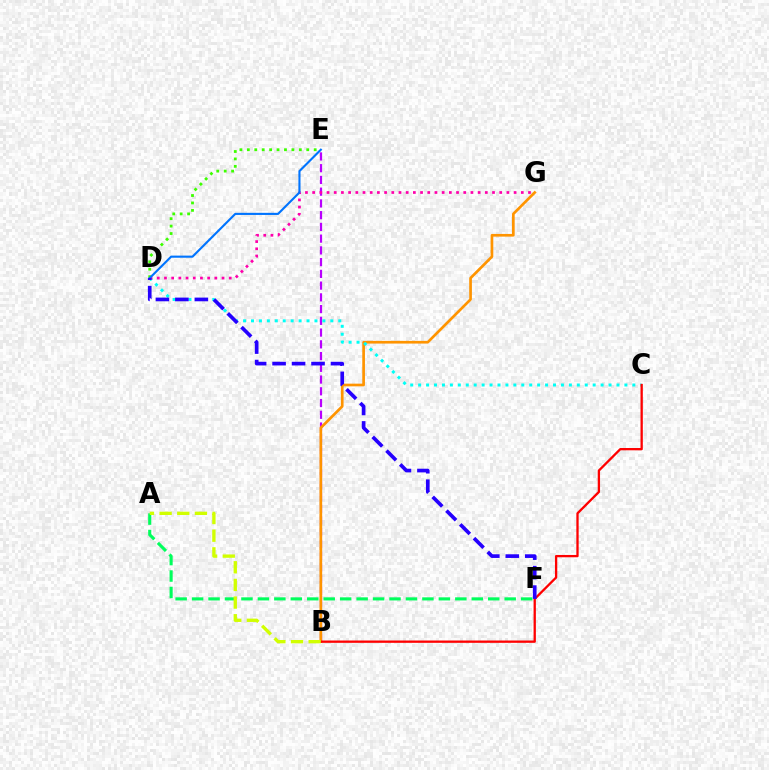{('D', 'E'): [{'color': '#3dff00', 'line_style': 'dotted', 'thickness': 2.02}, {'color': '#0074ff', 'line_style': 'solid', 'thickness': 1.53}], ('B', 'E'): [{'color': '#b900ff', 'line_style': 'dashed', 'thickness': 1.6}], ('B', 'G'): [{'color': '#ff9400', 'line_style': 'solid', 'thickness': 1.93}], ('C', 'D'): [{'color': '#00fff6', 'line_style': 'dotted', 'thickness': 2.16}], ('D', 'G'): [{'color': '#ff00ac', 'line_style': 'dotted', 'thickness': 1.95}], ('B', 'C'): [{'color': '#ff0000', 'line_style': 'solid', 'thickness': 1.66}], ('A', 'F'): [{'color': '#00ff5c', 'line_style': 'dashed', 'thickness': 2.23}], ('A', 'B'): [{'color': '#d1ff00', 'line_style': 'dashed', 'thickness': 2.4}], ('D', 'F'): [{'color': '#2500ff', 'line_style': 'dashed', 'thickness': 2.65}]}